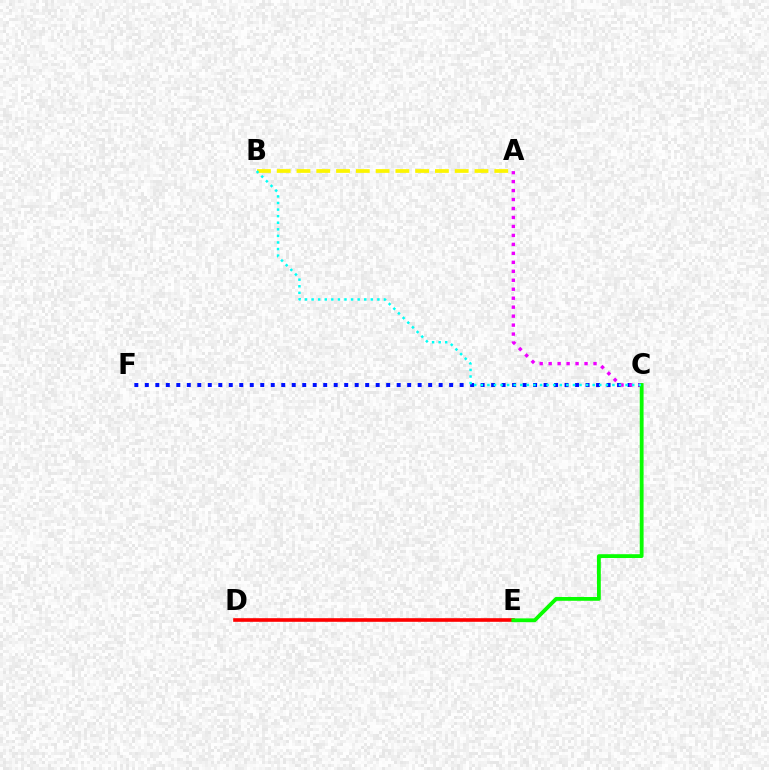{('D', 'E'): [{'color': '#ff0000', 'line_style': 'solid', 'thickness': 2.61}], ('C', 'F'): [{'color': '#0010ff', 'line_style': 'dotted', 'thickness': 2.85}], ('A', 'C'): [{'color': '#ee00ff', 'line_style': 'dotted', 'thickness': 2.44}], ('A', 'B'): [{'color': '#fcf500', 'line_style': 'dashed', 'thickness': 2.69}], ('C', 'E'): [{'color': '#08ff00', 'line_style': 'solid', 'thickness': 2.74}], ('B', 'C'): [{'color': '#00fff6', 'line_style': 'dotted', 'thickness': 1.79}]}